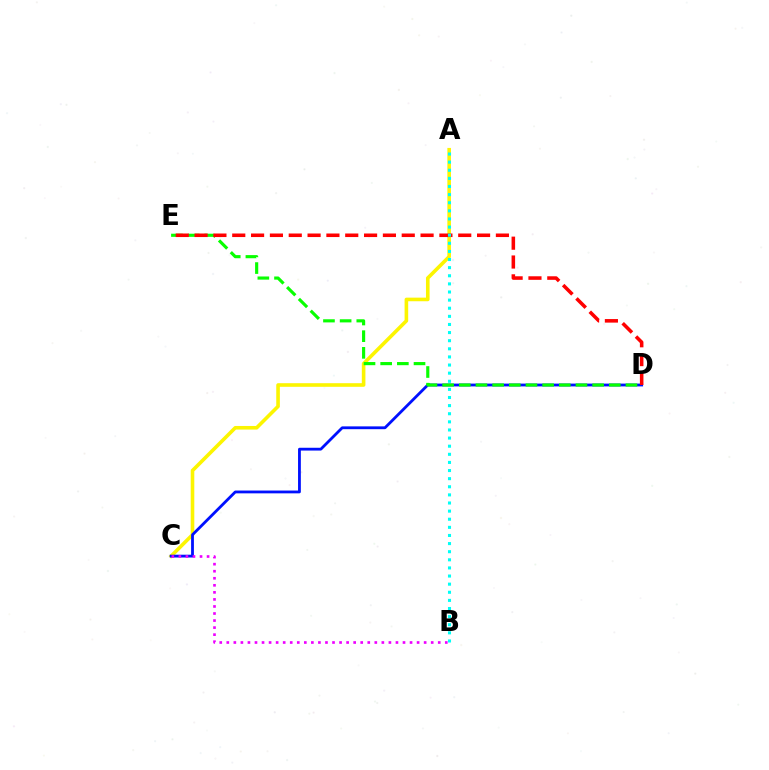{('A', 'C'): [{'color': '#fcf500', 'line_style': 'solid', 'thickness': 2.59}], ('C', 'D'): [{'color': '#0010ff', 'line_style': 'solid', 'thickness': 2.02}], ('D', 'E'): [{'color': '#08ff00', 'line_style': 'dashed', 'thickness': 2.26}, {'color': '#ff0000', 'line_style': 'dashed', 'thickness': 2.56}], ('B', 'C'): [{'color': '#ee00ff', 'line_style': 'dotted', 'thickness': 1.91}], ('A', 'B'): [{'color': '#00fff6', 'line_style': 'dotted', 'thickness': 2.2}]}